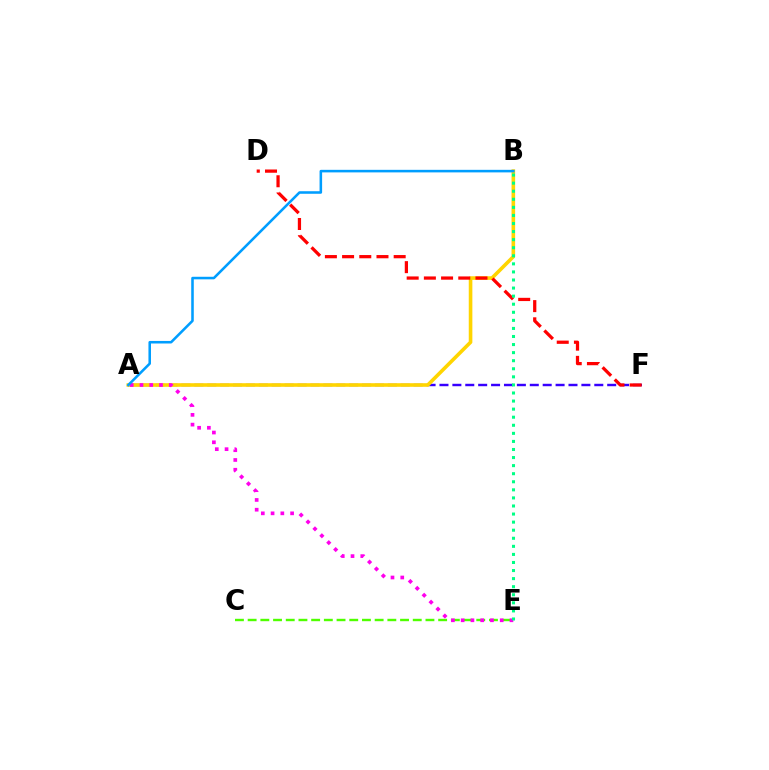{('A', 'F'): [{'color': '#3700ff', 'line_style': 'dashed', 'thickness': 1.75}], ('A', 'B'): [{'color': '#ffd500', 'line_style': 'solid', 'thickness': 2.6}, {'color': '#009eff', 'line_style': 'solid', 'thickness': 1.84}], ('C', 'E'): [{'color': '#4fff00', 'line_style': 'dashed', 'thickness': 1.73}], ('A', 'E'): [{'color': '#ff00ed', 'line_style': 'dotted', 'thickness': 2.65}], ('D', 'F'): [{'color': '#ff0000', 'line_style': 'dashed', 'thickness': 2.34}], ('B', 'E'): [{'color': '#00ff86', 'line_style': 'dotted', 'thickness': 2.19}]}